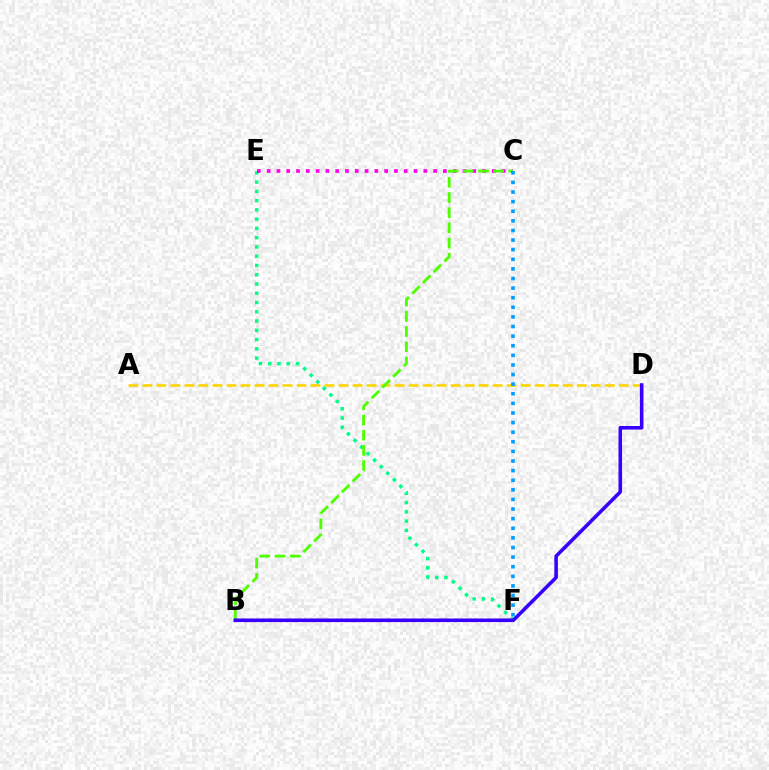{('E', 'F'): [{'color': '#00ff86', 'line_style': 'dotted', 'thickness': 2.52}], ('A', 'D'): [{'color': '#ffd500', 'line_style': 'dashed', 'thickness': 1.9}], ('B', 'F'): [{'color': '#ff0000', 'line_style': 'dotted', 'thickness': 2.29}], ('C', 'E'): [{'color': '#ff00ed', 'line_style': 'dotted', 'thickness': 2.66}], ('B', 'C'): [{'color': '#4fff00', 'line_style': 'dashed', 'thickness': 2.06}], ('B', 'D'): [{'color': '#3700ff', 'line_style': 'solid', 'thickness': 2.57}], ('C', 'F'): [{'color': '#009eff', 'line_style': 'dotted', 'thickness': 2.61}]}